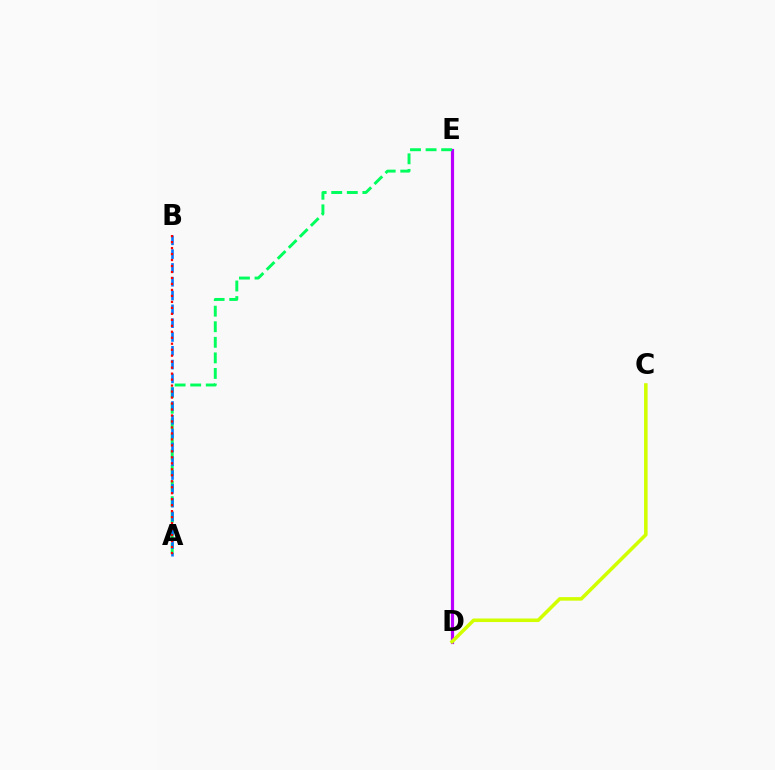{('D', 'E'): [{'color': '#b900ff', 'line_style': 'solid', 'thickness': 2.28}], ('A', 'E'): [{'color': '#00ff5c', 'line_style': 'dashed', 'thickness': 2.12}], ('A', 'B'): [{'color': '#0074ff', 'line_style': 'dashed', 'thickness': 1.88}, {'color': '#ff0000', 'line_style': 'dotted', 'thickness': 1.62}], ('C', 'D'): [{'color': '#d1ff00', 'line_style': 'solid', 'thickness': 2.56}]}